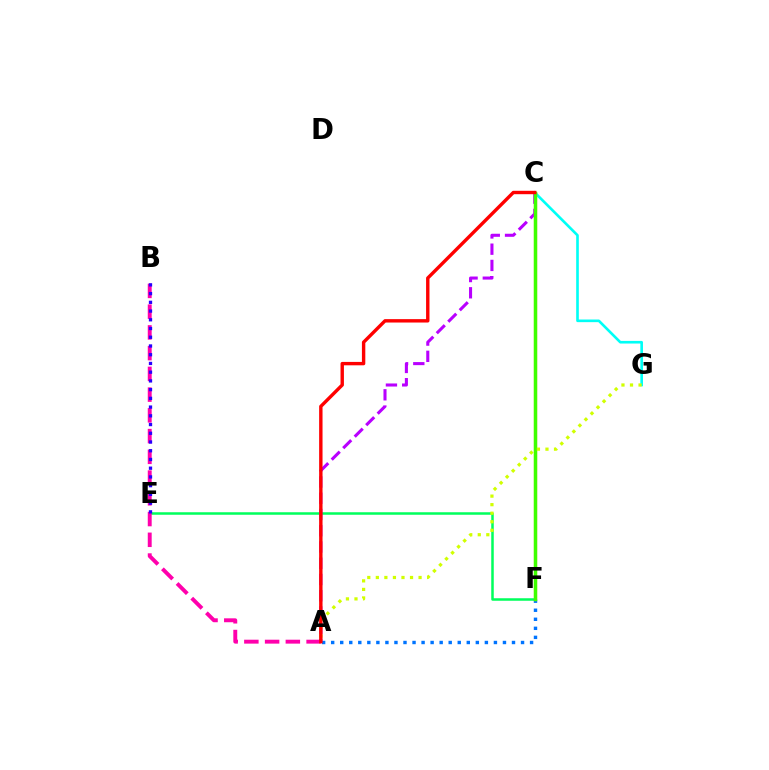{('C', 'G'): [{'color': '#00fff6', 'line_style': 'solid', 'thickness': 1.89}], ('E', 'F'): [{'color': '#00ff5c', 'line_style': 'solid', 'thickness': 1.8}], ('A', 'B'): [{'color': '#ff00ac', 'line_style': 'dashed', 'thickness': 2.82}], ('A', 'F'): [{'color': '#0074ff', 'line_style': 'dotted', 'thickness': 2.46}], ('A', 'C'): [{'color': '#b900ff', 'line_style': 'dashed', 'thickness': 2.21}, {'color': '#ff0000', 'line_style': 'solid', 'thickness': 2.45}], ('C', 'F'): [{'color': '#ff9400', 'line_style': 'solid', 'thickness': 2.29}, {'color': '#3dff00', 'line_style': 'solid', 'thickness': 2.46}], ('A', 'G'): [{'color': '#d1ff00', 'line_style': 'dotted', 'thickness': 2.32}], ('B', 'E'): [{'color': '#2500ff', 'line_style': 'dotted', 'thickness': 2.37}]}